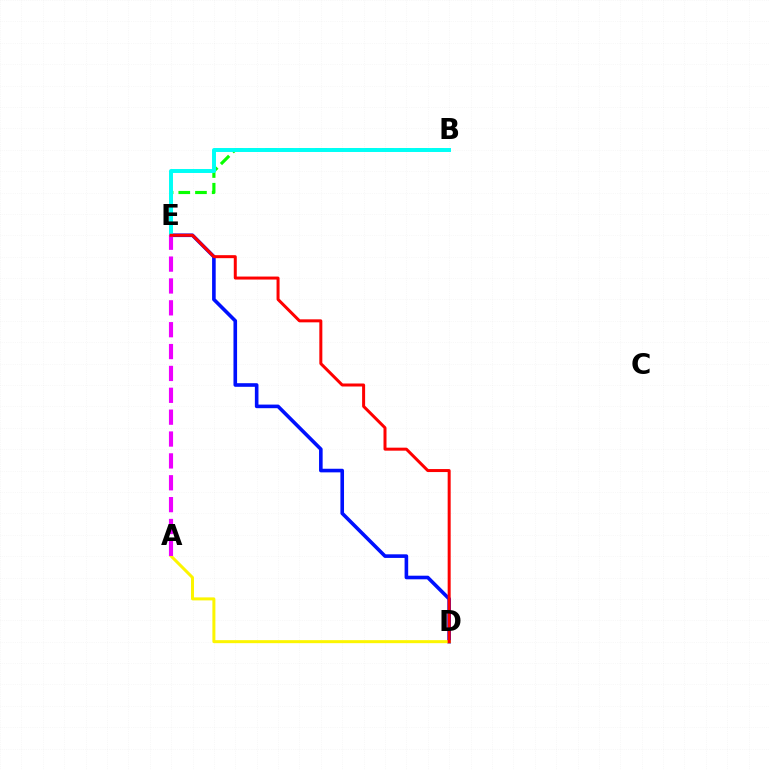{('B', 'E'): [{'color': '#08ff00', 'line_style': 'dashed', 'thickness': 2.27}, {'color': '#00fff6', 'line_style': 'solid', 'thickness': 2.84}], ('D', 'E'): [{'color': '#0010ff', 'line_style': 'solid', 'thickness': 2.6}, {'color': '#ff0000', 'line_style': 'solid', 'thickness': 2.16}], ('A', 'D'): [{'color': '#fcf500', 'line_style': 'solid', 'thickness': 2.16}], ('A', 'E'): [{'color': '#ee00ff', 'line_style': 'dashed', 'thickness': 2.97}]}